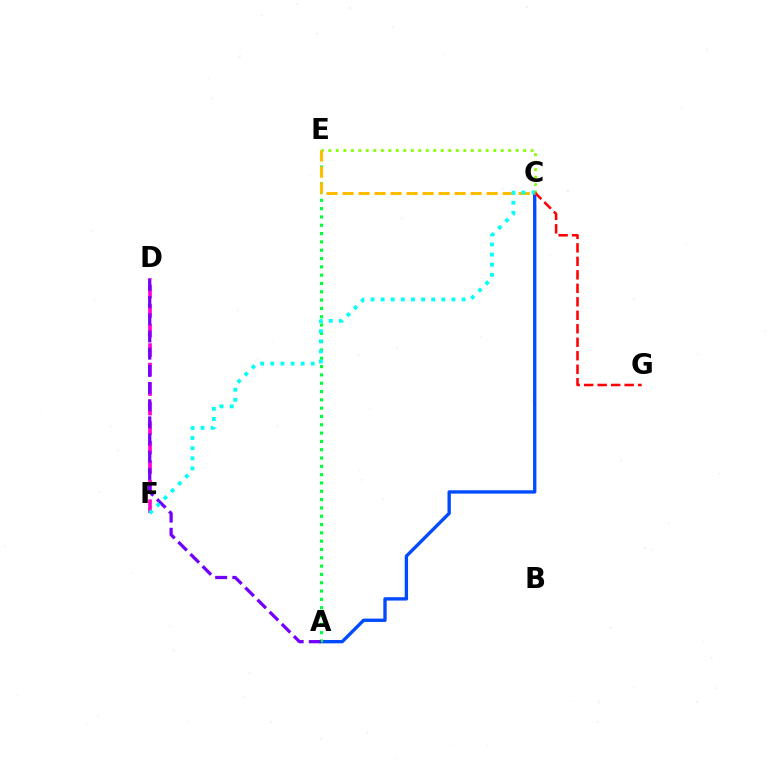{('A', 'C'): [{'color': '#004bff', 'line_style': 'solid', 'thickness': 2.41}], ('A', 'E'): [{'color': '#00ff39', 'line_style': 'dotted', 'thickness': 2.26}], ('C', 'E'): [{'color': '#84ff00', 'line_style': 'dotted', 'thickness': 2.04}, {'color': '#ffbd00', 'line_style': 'dashed', 'thickness': 2.17}], ('D', 'F'): [{'color': '#ff00cf', 'line_style': 'dashed', 'thickness': 2.65}], ('C', 'G'): [{'color': '#ff0000', 'line_style': 'dashed', 'thickness': 1.83}], ('A', 'D'): [{'color': '#7200ff', 'line_style': 'dashed', 'thickness': 2.33}], ('C', 'F'): [{'color': '#00fff6', 'line_style': 'dotted', 'thickness': 2.75}]}